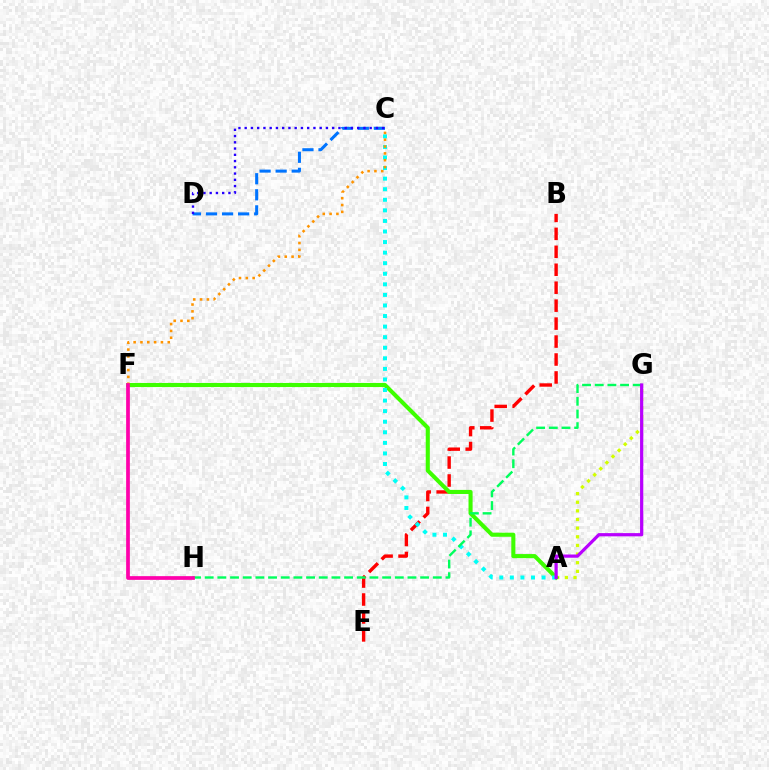{('C', 'D'): [{'color': '#0074ff', 'line_style': 'dashed', 'thickness': 2.18}, {'color': '#2500ff', 'line_style': 'dotted', 'thickness': 1.7}], ('B', 'E'): [{'color': '#ff0000', 'line_style': 'dashed', 'thickness': 2.44}], ('A', 'G'): [{'color': '#d1ff00', 'line_style': 'dotted', 'thickness': 2.35}, {'color': '#b900ff', 'line_style': 'solid', 'thickness': 2.32}], ('A', 'F'): [{'color': '#3dff00', 'line_style': 'solid', 'thickness': 2.94}], ('A', 'C'): [{'color': '#00fff6', 'line_style': 'dotted', 'thickness': 2.87}], ('G', 'H'): [{'color': '#00ff5c', 'line_style': 'dashed', 'thickness': 1.72}], ('C', 'F'): [{'color': '#ff9400', 'line_style': 'dotted', 'thickness': 1.85}], ('F', 'H'): [{'color': '#ff00ac', 'line_style': 'solid', 'thickness': 2.68}]}